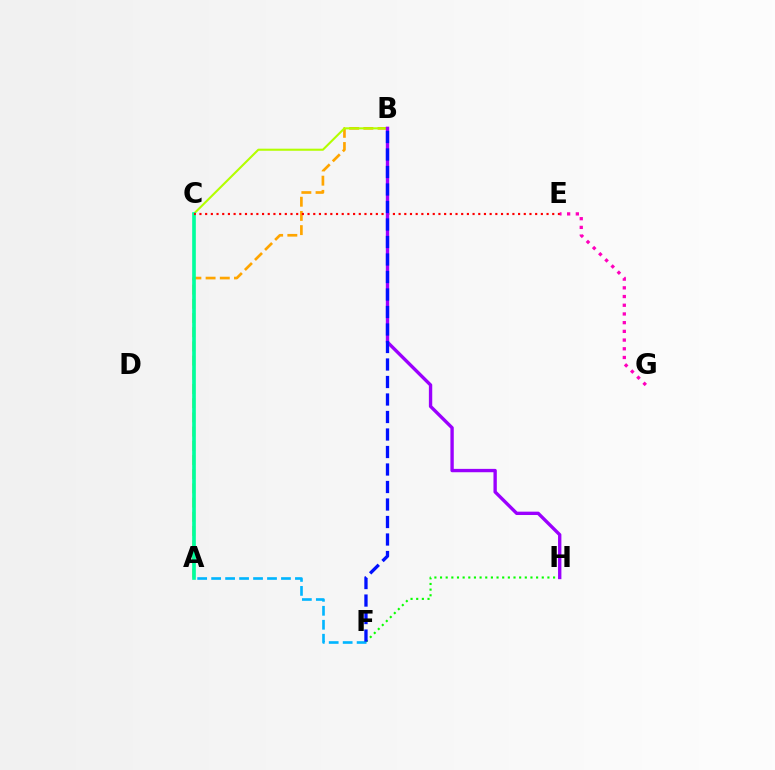{('A', 'B'): [{'color': '#ffa500', 'line_style': 'dashed', 'thickness': 1.93}], ('B', 'C'): [{'color': '#b3ff00', 'line_style': 'solid', 'thickness': 1.51}], ('A', 'C'): [{'color': '#00ff9d', 'line_style': 'solid', 'thickness': 2.62}], ('C', 'E'): [{'color': '#ff0000', 'line_style': 'dotted', 'thickness': 1.55}], ('F', 'H'): [{'color': '#08ff00', 'line_style': 'dotted', 'thickness': 1.54}], ('A', 'F'): [{'color': '#00b5ff', 'line_style': 'dashed', 'thickness': 1.9}], ('B', 'H'): [{'color': '#9b00ff', 'line_style': 'solid', 'thickness': 2.42}], ('B', 'F'): [{'color': '#0010ff', 'line_style': 'dashed', 'thickness': 2.38}], ('E', 'G'): [{'color': '#ff00bd', 'line_style': 'dotted', 'thickness': 2.37}]}